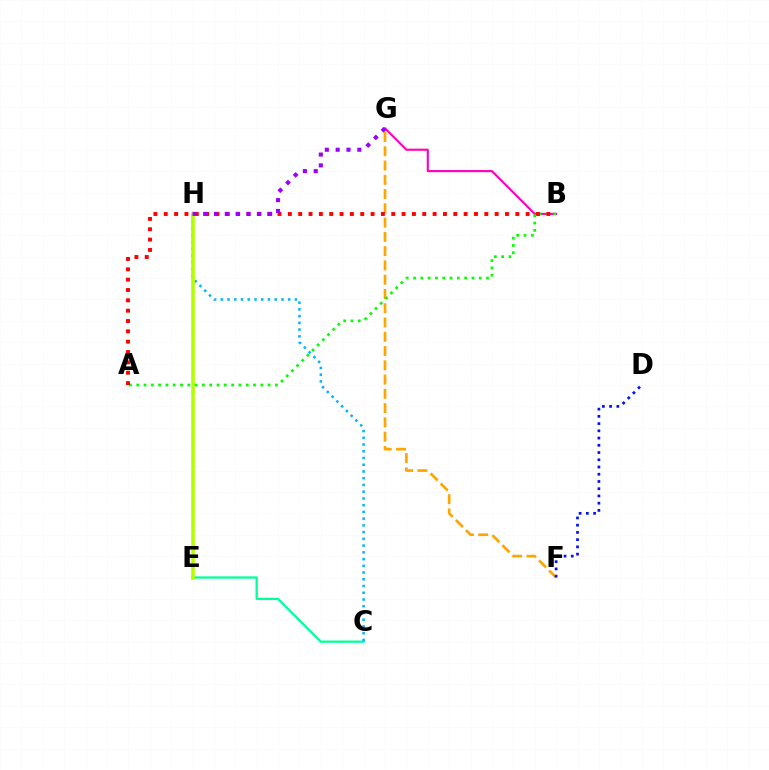{('F', 'G'): [{'color': '#ffa500', 'line_style': 'dashed', 'thickness': 1.94}], ('C', 'E'): [{'color': '#00ff9d', 'line_style': 'solid', 'thickness': 1.64}], ('C', 'H'): [{'color': '#00b5ff', 'line_style': 'dotted', 'thickness': 1.83}], ('E', 'H'): [{'color': '#b3ff00', 'line_style': 'solid', 'thickness': 2.59}], ('B', 'G'): [{'color': '#ff00bd', 'line_style': 'solid', 'thickness': 1.54}], ('A', 'B'): [{'color': '#08ff00', 'line_style': 'dotted', 'thickness': 1.98}, {'color': '#ff0000', 'line_style': 'dotted', 'thickness': 2.81}], ('G', 'H'): [{'color': '#9b00ff', 'line_style': 'dotted', 'thickness': 2.94}], ('D', 'F'): [{'color': '#0010ff', 'line_style': 'dotted', 'thickness': 1.97}]}